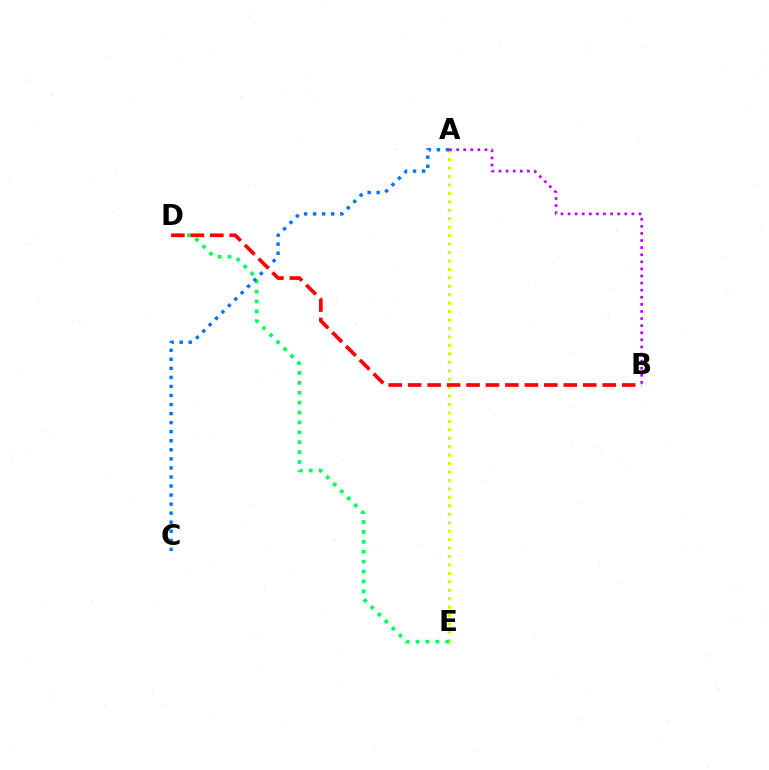{('A', 'E'): [{'color': '#d1ff00', 'line_style': 'dotted', 'thickness': 2.29}], ('D', 'E'): [{'color': '#00ff5c', 'line_style': 'dotted', 'thickness': 2.69}], ('A', 'C'): [{'color': '#0074ff', 'line_style': 'dotted', 'thickness': 2.46}], ('B', 'D'): [{'color': '#ff0000', 'line_style': 'dashed', 'thickness': 2.64}], ('A', 'B'): [{'color': '#b900ff', 'line_style': 'dotted', 'thickness': 1.93}]}